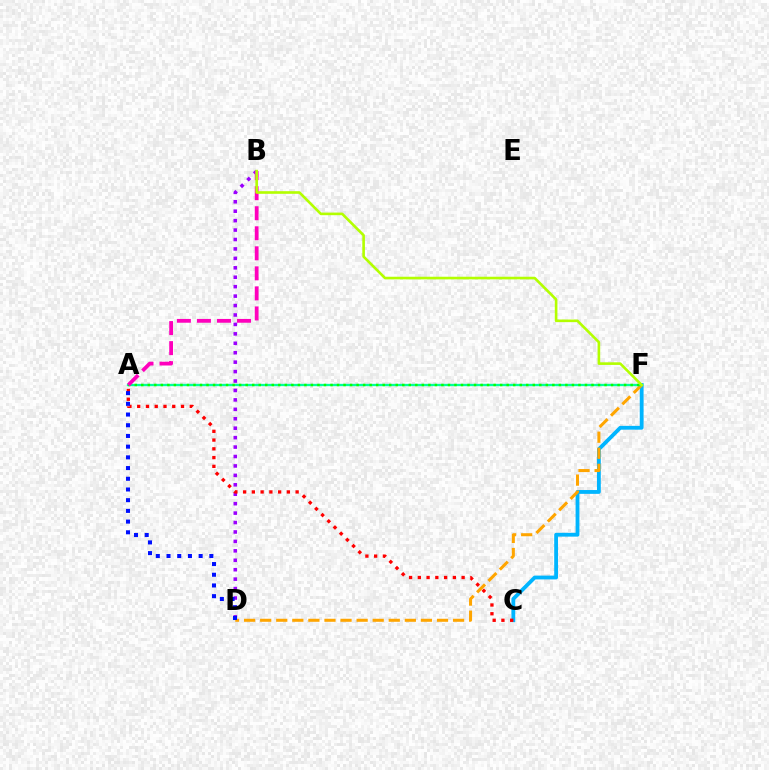{('C', 'F'): [{'color': '#00b5ff', 'line_style': 'solid', 'thickness': 2.75}], ('D', 'F'): [{'color': '#ffa500', 'line_style': 'dashed', 'thickness': 2.18}], ('B', 'D'): [{'color': '#9b00ff', 'line_style': 'dotted', 'thickness': 2.56}], ('A', 'F'): [{'color': '#00ff9d', 'line_style': 'solid', 'thickness': 1.67}, {'color': '#08ff00', 'line_style': 'dotted', 'thickness': 1.77}], ('A', 'C'): [{'color': '#ff0000', 'line_style': 'dotted', 'thickness': 2.38}], ('A', 'B'): [{'color': '#ff00bd', 'line_style': 'dashed', 'thickness': 2.72}], ('B', 'F'): [{'color': '#b3ff00', 'line_style': 'solid', 'thickness': 1.89}], ('A', 'D'): [{'color': '#0010ff', 'line_style': 'dotted', 'thickness': 2.91}]}